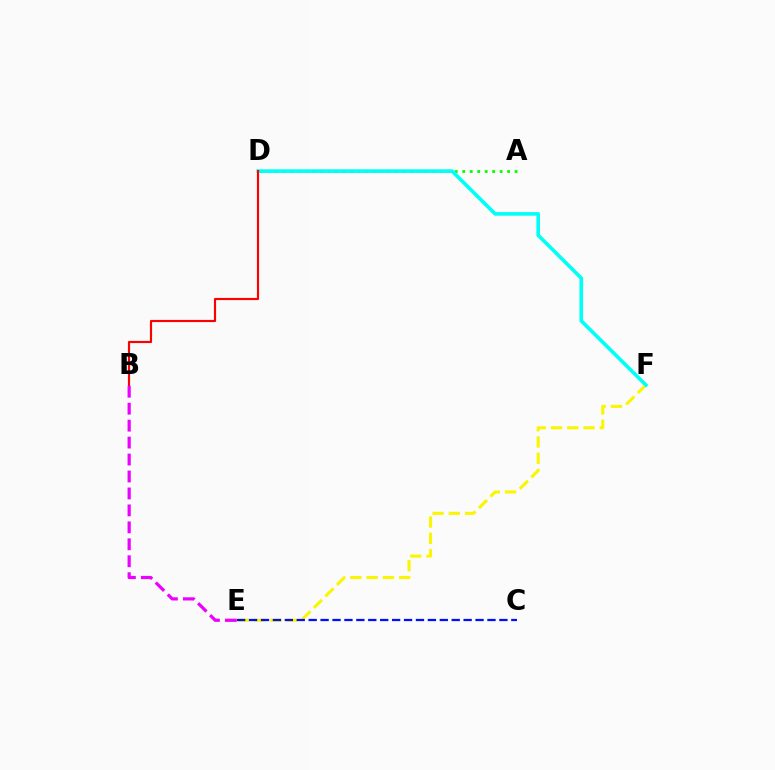{('A', 'D'): [{'color': '#08ff00', 'line_style': 'dotted', 'thickness': 2.03}], ('E', 'F'): [{'color': '#fcf500', 'line_style': 'dashed', 'thickness': 2.21}], ('C', 'E'): [{'color': '#0010ff', 'line_style': 'dashed', 'thickness': 1.62}], ('D', 'F'): [{'color': '#00fff6', 'line_style': 'solid', 'thickness': 2.61}], ('B', 'D'): [{'color': '#ff0000', 'line_style': 'solid', 'thickness': 1.55}], ('B', 'E'): [{'color': '#ee00ff', 'line_style': 'dashed', 'thickness': 2.3}]}